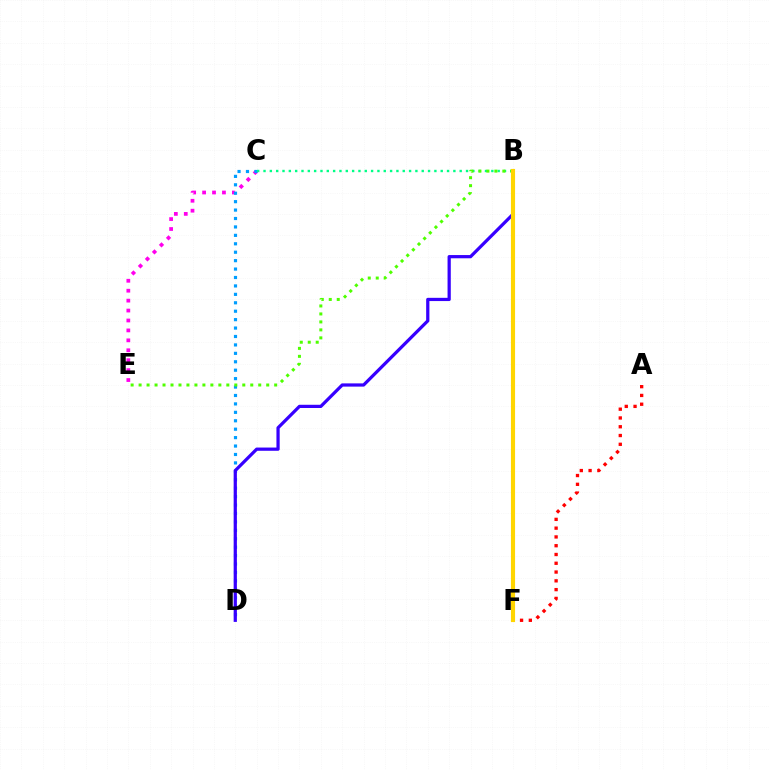{('C', 'E'): [{'color': '#ff00ed', 'line_style': 'dotted', 'thickness': 2.7}], ('A', 'F'): [{'color': '#ff0000', 'line_style': 'dotted', 'thickness': 2.39}], ('C', 'D'): [{'color': '#009eff', 'line_style': 'dotted', 'thickness': 2.29}], ('B', 'C'): [{'color': '#00ff86', 'line_style': 'dotted', 'thickness': 1.72}], ('B', 'E'): [{'color': '#4fff00', 'line_style': 'dotted', 'thickness': 2.17}], ('B', 'D'): [{'color': '#3700ff', 'line_style': 'solid', 'thickness': 2.33}], ('B', 'F'): [{'color': '#ffd500', 'line_style': 'solid', 'thickness': 2.98}]}